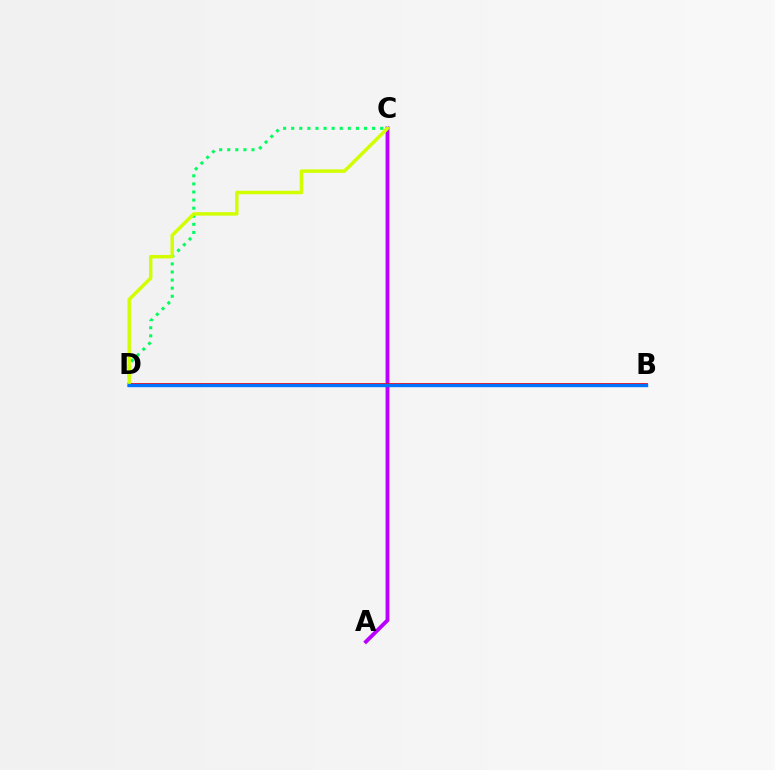{('A', 'C'): [{'color': '#b900ff', 'line_style': 'solid', 'thickness': 2.78}], ('B', 'D'): [{'color': '#ff0000', 'line_style': 'solid', 'thickness': 2.73}, {'color': '#0074ff', 'line_style': 'solid', 'thickness': 2.43}], ('C', 'D'): [{'color': '#00ff5c', 'line_style': 'dotted', 'thickness': 2.2}, {'color': '#d1ff00', 'line_style': 'solid', 'thickness': 2.49}]}